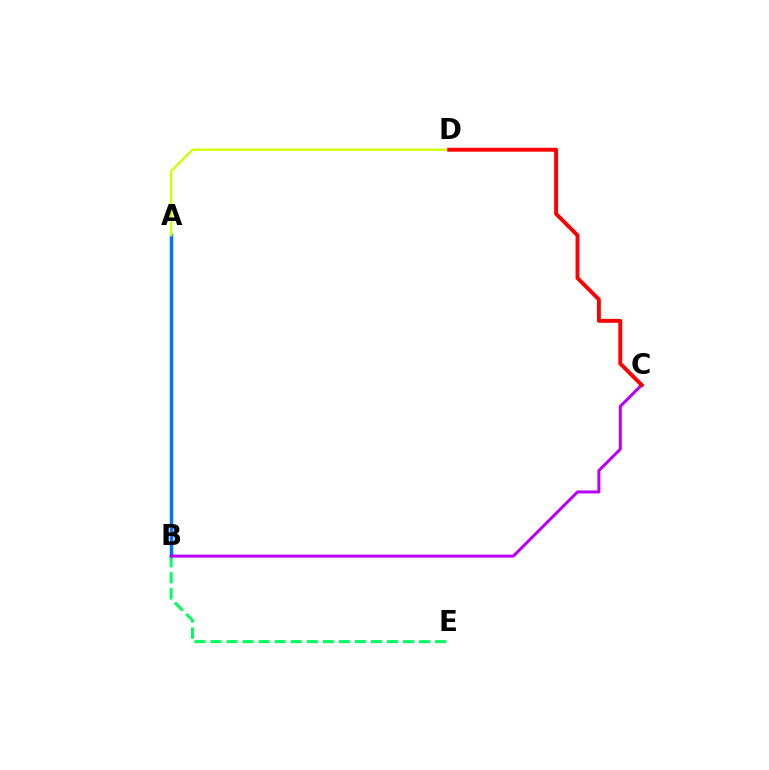{('A', 'B'): [{'color': '#0074ff', 'line_style': 'solid', 'thickness': 2.5}], ('B', 'E'): [{'color': '#00ff5c', 'line_style': 'dashed', 'thickness': 2.18}], ('A', 'D'): [{'color': '#d1ff00', 'line_style': 'solid', 'thickness': 1.68}], ('B', 'C'): [{'color': '#b900ff', 'line_style': 'solid', 'thickness': 2.16}], ('C', 'D'): [{'color': '#ff0000', 'line_style': 'solid', 'thickness': 2.81}]}